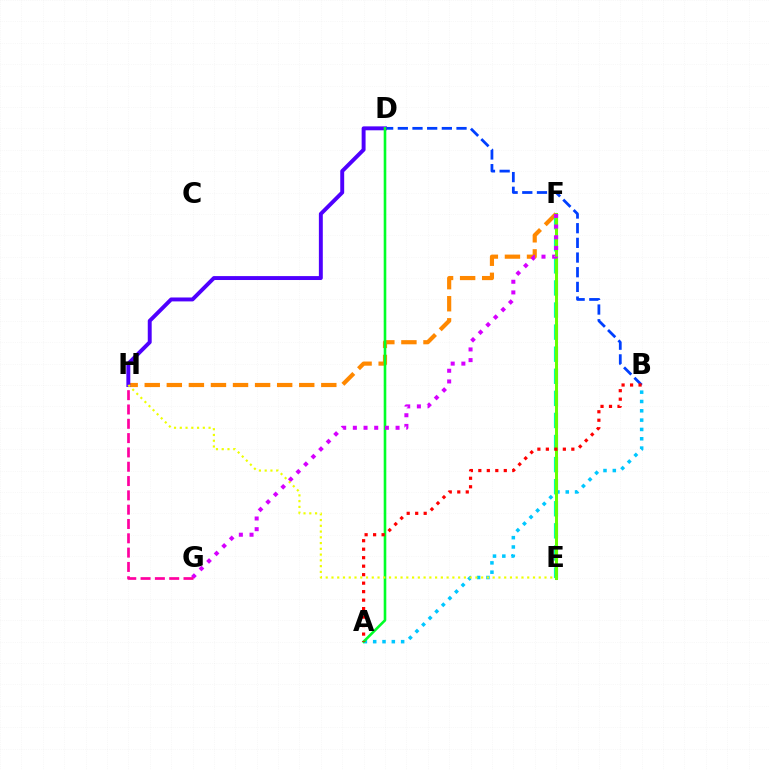{('B', 'D'): [{'color': '#003fff', 'line_style': 'dashed', 'thickness': 1.99}], ('A', 'B'): [{'color': '#00c7ff', 'line_style': 'dotted', 'thickness': 2.53}, {'color': '#ff0000', 'line_style': 'dotted', 'thickness': 2.31}], ('F', 'H'): [{'color': '#ff8800', 'line_style': 'dashed', 'thickness': 3.0}], ('D', 'H'): [{'color': '#4f00ff', 'line_style': 'solid', 'thickness': 2.82}], ('E', 'F'): [{'color': '#00ffaf', 'line_style': 'dashed', 'thickness': 3.0}, {'color': '#66ff00', 'line_style': 'solid', 'thickness': 2.18}], ('A', 'D'): [{'color': '#00ff27', 'line_style': 'solid', 'thickness': 1.88}], ('F', 'G'): [{'color': '#d600ff', 'line_style': 'dotted', 'thickness': 2.9}], ('G', 'H'): [{'color': '#ff00a0', 'line_style': 'dashed', 'thickness': 1.94}], ('E', 'H'): [{'color': '#eeff00', 'line_style': 'dotted', 'thickness': 1.56}]}